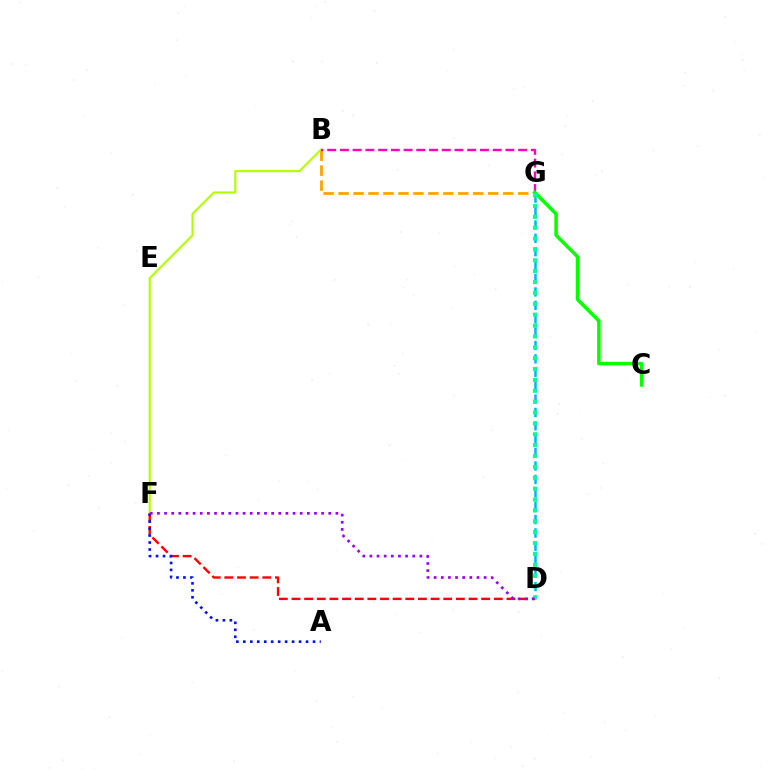{('D', 'F'): [{'color': '#ff0000', 'line_style': 'dashed', 'thickness': 1.72}, {'color': '#9b00ff', 'line_style': 'dotted', 'thickness': 1.94}], ('B', 'F'): [{'color': '#b3ff00', 'line_style': 'solid', 'thickness': 1.54}], ('B', 'G'): [{'color': '#ffa500', 'line_style': 'dashed', 'thickness': 2.03}, {'color': '#ff00bd', 'line_style': 'dashed', 'thickness': 1.73}], ('A', 'F'): [{'color': '#0010ff', 'line_style': 'dotted', 'thickness': 1.89}], ('D', 'G'): [{'color': '#00b5ff', 'line_style': 'dashed', 'thickness': 1.82}, {'color': '#00ff9d', 'line_style': 'dotted', 'thickness': 2.95}], ('C', 'G'): [{'color': '#08ff00', 'line_style': 'solid', 'thickness': 2.52}]}